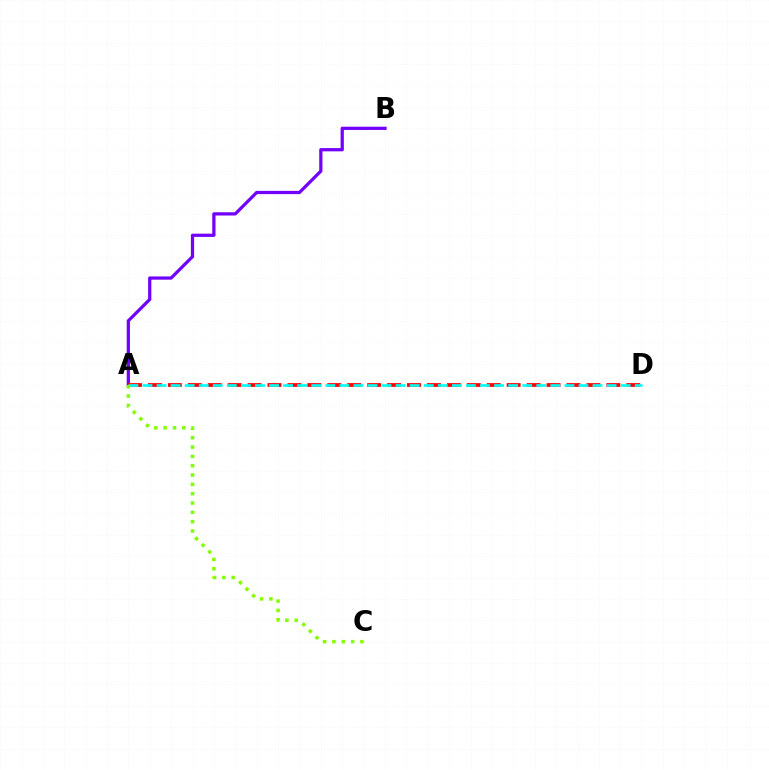{('A', 'B'): [{'color': '#7200ff', 'line_style': 'solid', 'thickness': 2.33}], ('A', 'D'): [{'color': '#ff0000', 'line_style': 'dashed', 'thickness': 2.71}, {'color': '#00fff6', 'line_style': 'dashed', 'thickness': 1.91}], ('A', 'C'): [{'color': '#84ff00', 'line_style': 'dotted', 'thickness': 2.53}]}